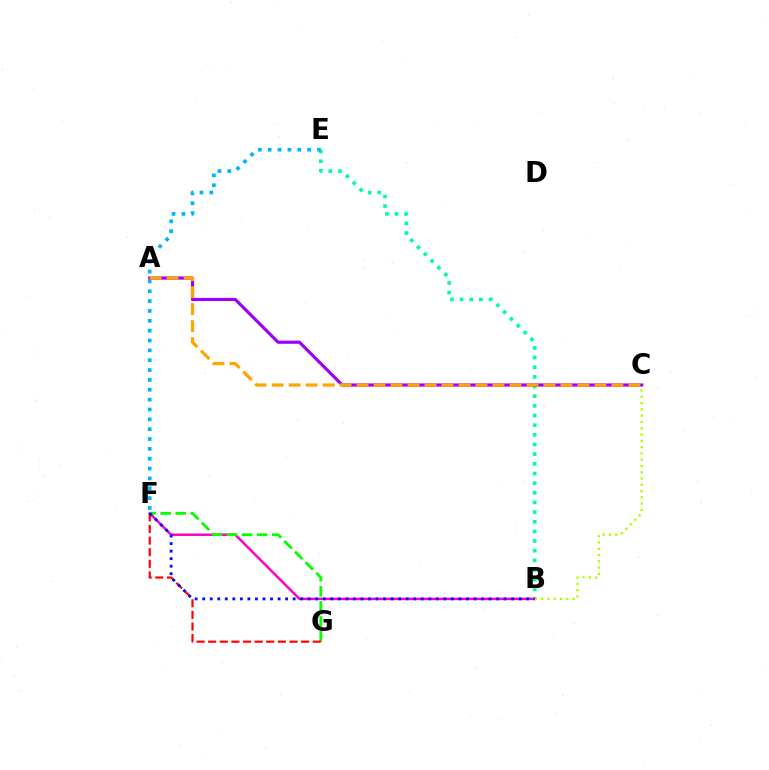{('B', 'E'): [{'color': '#00ff9d', 'line_style': 'dotted', 'thickness': 2.62}], ('E', 'F'): [{'color': '#00b5ff', 'line_style': 'dotted', 'thickness': 2.68}], ('B', 'F'): [{'color': '#ff00bd', 'line_style': 'solid', 'thickness': 1.79}, {'color': '#0010ff', 'line_style': 'dotted', 'thickness': 2.05}], ('B', 'C'): [{'color': '#b3ff00', 'line_style': 'dotted', 'thickness': 1.71}], ('A', 'C'): [{'color': '#9b00ff', 'line_style': 'solid', 'thickness': 2.27}, {'color': '#ffa500', 'line_style': 'dashed', 'thickness': 2.31}], ('F', 'G'): [{'color': '#08ff00', 'line_style': 'dashed', 'thickness': 2.04}, {'color': '#ff0000', 'line_style': 'dashed', 'thickness': 1.58}]}